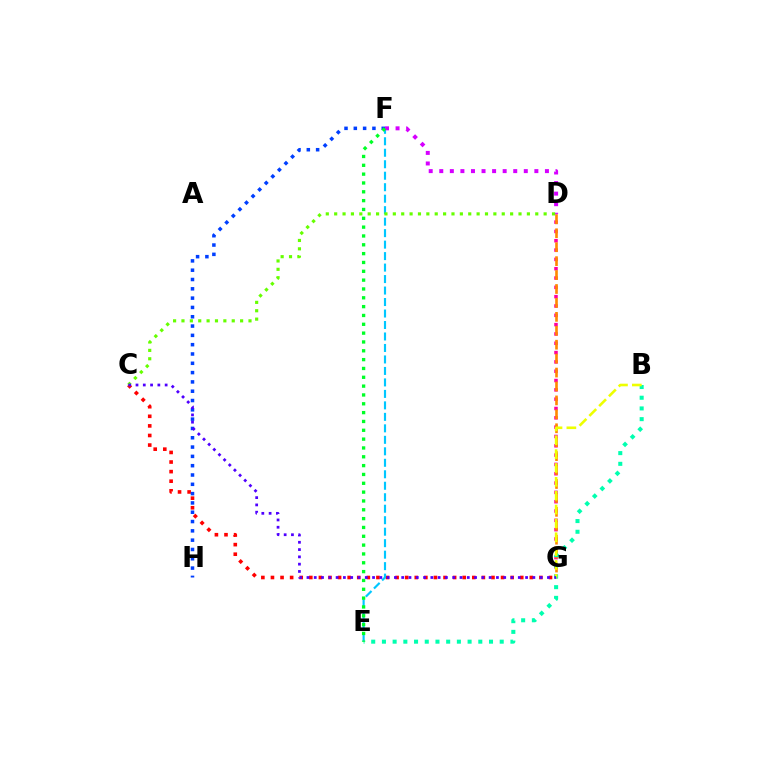{('C', 'G'): [{'color': '#ff0000', 'line_style': 'dotted', 'thickness': 2.61}, {'color': '#4f00ff', 'line_style': 'dotted', 'thickness': 1.98}], ('D', 'G'): [{'color': '#ff00a0', 'line_style': 'dotted', 'thickness': 2.53}, {'color': '#ff8800', 'line_style': 'dashed', 'thickness': 1.89}], ('F', 'H'): [{'color': '#003fff', 'line_style': 'dotted', 'thickness': 2.53}], ('E', 'F'): [{'color': '#00c7ff', 'line_style': 'dashed', 'thickness': 1.56}, {'color': '#00ff27', 'line_style': 'dotted', 'thickness': 2.4}], ('D', 'F'): [{'color': '#d600ff', 'line_style': 'dotted', 'thickness': 2.87}], ('B', 'E'): [{'color': '#00ffaf', 'line_style': 'dotted', 'thickness': 2.91}], ('B', 'G'): [{'color': '#eeff00', 'line_style': 'dashed', 'thickness': 1.88}], ('C', 'D'): [{'color': '#66ff00', 'line_style': 'dotted', 'thickness': 2.28}]}